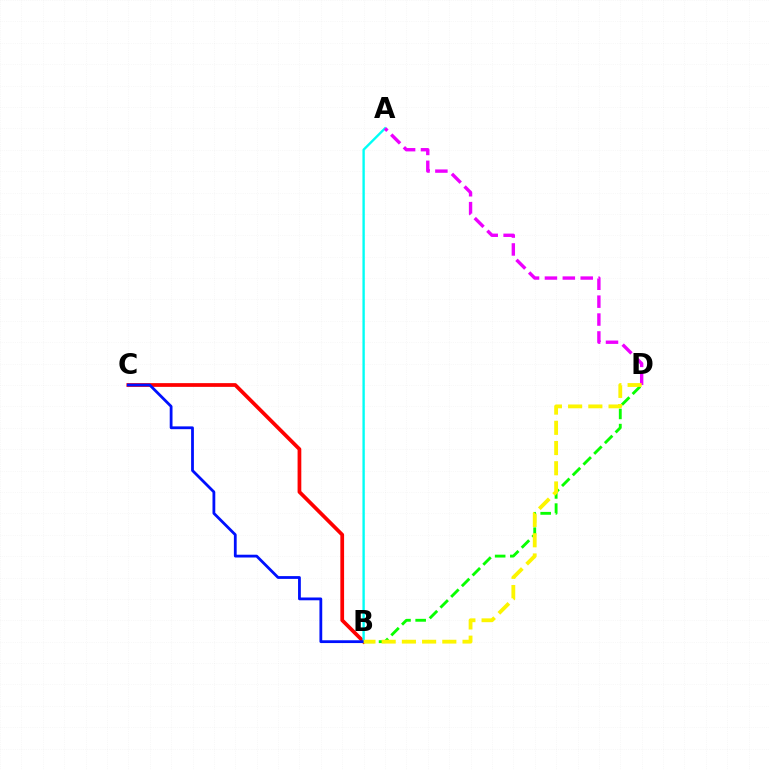{('B', 'C'): [{'color': '#ff0000', 'line_style': 'solid', 'thickness': 2.69}, {'color': '#0010ff', 'line_style': 'solid', 'thickness': 2.01}], ('B', 'D'): [{'color': '#08ff00', 'line_style': 'dashed', 'thickness': 2.06}, {'color': '#fcf500', 'line_style': 'dashed', 'thickness': 2.75}], ('A', 'B'): [{'color': '#00fff6', 'line_style': 'solid', 'thickness': 1.71}], ('A', 'D'): [{'color': '#ee00ff', 'line_style': 'dashed', 'thickness': 2.43}]}